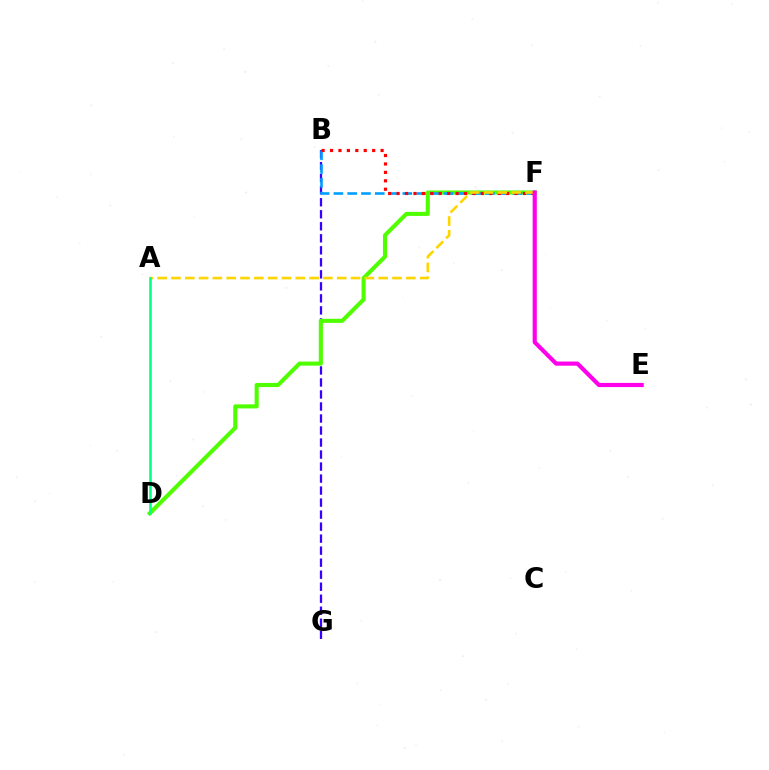{('B', 'G'): [{'color': '#3700ff', 'line_style': 'dashed', 'thickness': 1.63}], ('D', 'F'): [{'color': '#4fff00', 'line_style': 'solid', 'thickness': 2.94}], ('B', 'F'): [{'color': '#009eff', 'line_style': 'dashed', 'thickness': 1.87}, {'color': '#ff0000', 'line_style': 'dotted', 'thickness': 2.29}], ('A', 'F'): [{'color': '#ffd500', 'line_style': 'dashed', 'thickness': 1.88}], ('E', 'F'): [{'color': '#ff00ed', 'line_style': 'solid', 'thickness': 2.99}], ('A', 'D'): [{'color': '#00ff86', 'line_style': 'solid', 'thickness': 1.84}]}